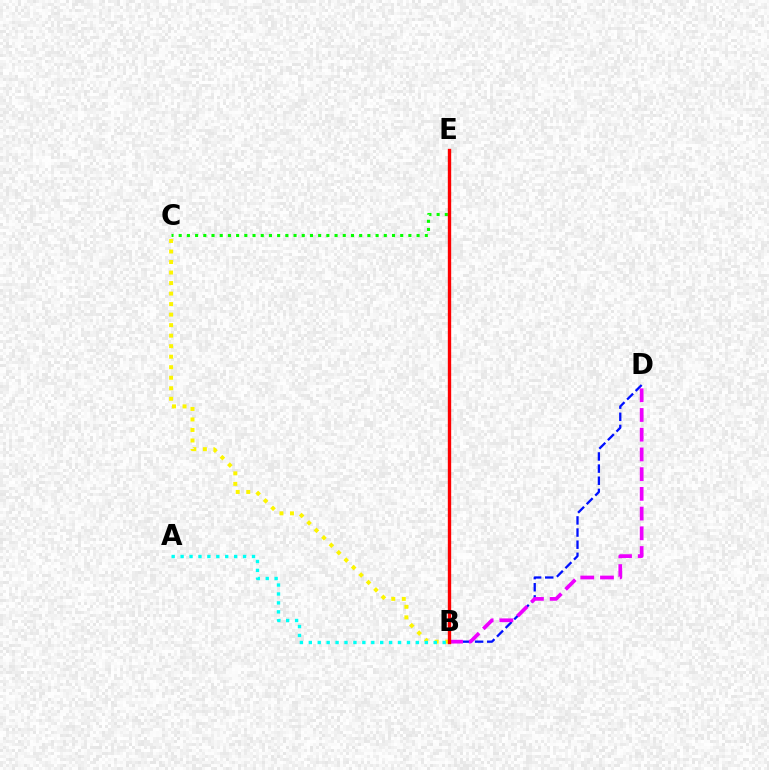{('B', 'D'): [{'color': '#0010ff', 'line_style': 'dashed', 'thickness': 1.65}, {'color': '#ee00ff', 'line_style': 'dashed', 'thickness': 2.68}], ('B', 'C'): [{'color': '#fcf500', 'line_style': 'dotted', 'thickness': 2.86}], ('C', 'E'): [{'color': '#08ff00', 'line_style': 'dotted', 'thickness': 2.23}], ('A', 'B'): [{'color': '#00fff6', 'line_style': 'dotted', 'thickness': 2.42}], ('B', 'E'): [{'color': '#ff0000', 'line_style': 'solid', 'thickness': 2.41}]}